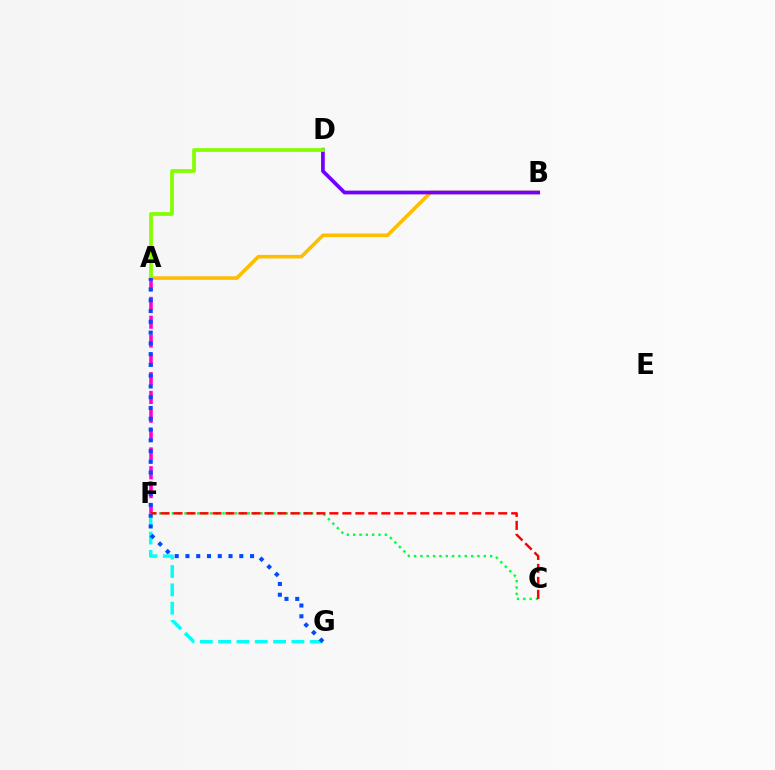{('A', 'B'): [{'color': '#ffbd00', 'line_style': 'solid', 'thickness': 2.58}], ('B', 'D'): [{'color': '#7200ff', 'line_style': 'solid', 'thickness': 2.68}], ('F', 'G'): [{'color': '#00fff6', 'line_style': 'dashed', 'thickness': 2.49}], ('A', 'D'): [{'color': '#84ff00', 'line_style': 'solid', 'thickness': 2.69}], ('A', 'F'): [{'color': '#ff00cf', 'line_style': 'dashed', 'thickness': 2.56}], ('A', 'G'): [{'color': '#004bff', 'line_style': 'dotted', 'thickness': 2.93}], ('C', 'F'): [{'color': '#00ff39', 'line_style': 'dotted', 'thickness': 1.72}, {'color': '#ff0000', 'line_style': 'dashed', 'thickness': 1.76}]}